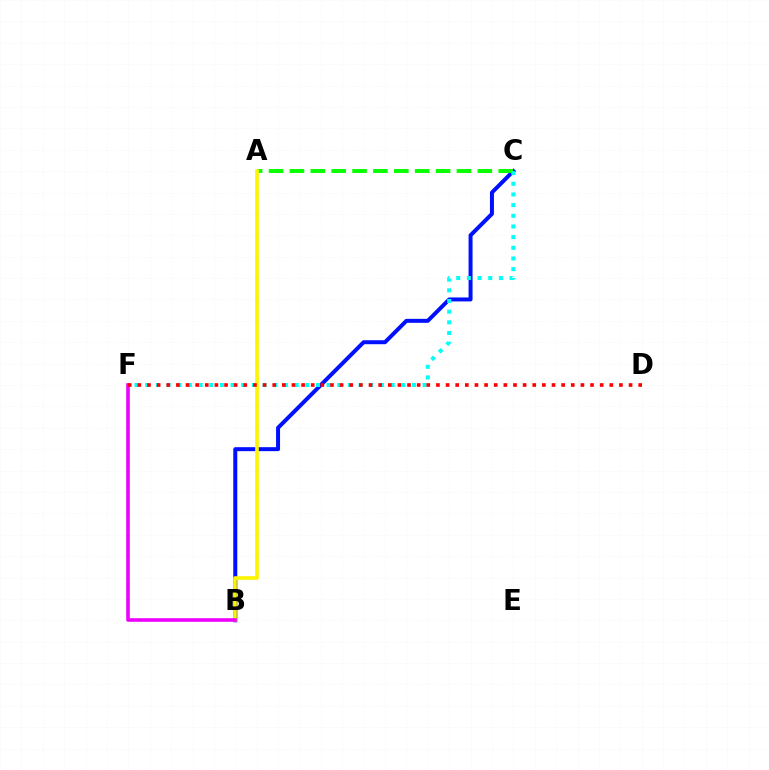{('B', 'C'): [{'color': '#0010ff', 'line_style': 'solid', 'thickness': 2.87}], ('A', 'C'): [{'color': '#08ff00', 'line_style': 'dashed', 'thickness': 2.84}], ('A', 'B'): [{'color': '#fcf500', 'line_style': 'solid', 'thickness': 2.6}], ('B', 'F'): [{'color': '#ee00ff', 'line_style': 'solid', 'thickness': 2.59}], ('C', 'F'): [{'color': '#00fff6', 'line_style': 'dotted', 'thickness': 2.9}], ('D', 'F'): [{'color': '#ff0000', 'line_style': 'dotted', 'thickness': 2.62}]}